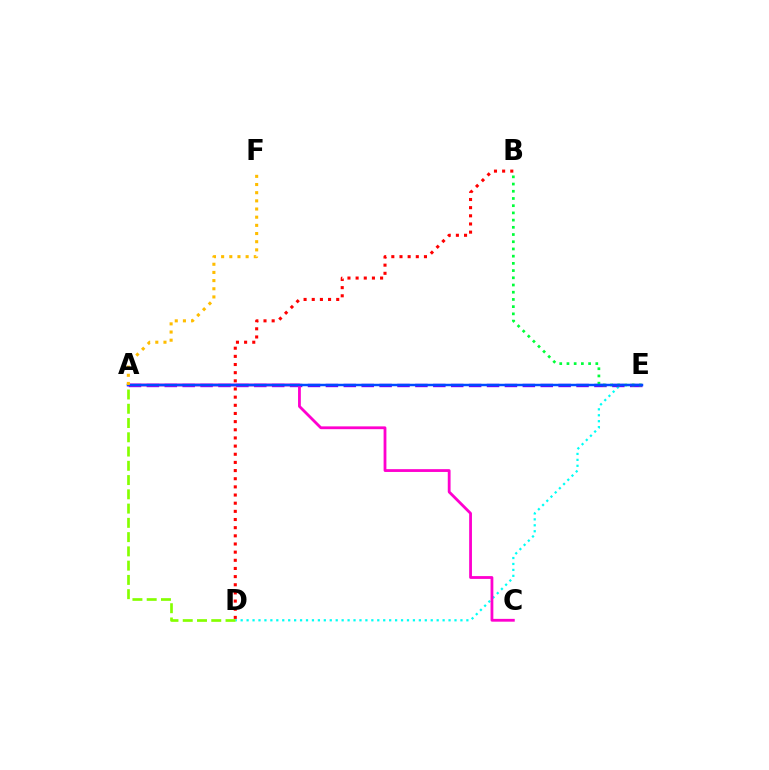{('D', 'E'): [{'color': '#00fff6', 'line_style': 'dotted', 'thickness': 1.61}], ('A', 'E'): [{'color': '#7200ff', 'line_style': 'dashed', 'thickness': 2.43}, {'color': '#004bff', 'line_style': 'solid', 'thickness': 1.78}], ('A', 'D'): [{'color': '#84ff00', 'line_style': 'dashed', 'thickness': 1.94}], ('A', 'C'): [{'color': '#ff00cf', 'line_style': 'solid', 'thickness': 2.02}], ('B', 'E'): [{'color': '#00ff39', 'line_style': 'dotted', 'thickness': 1.96}], ('B', 'D'): [{'color': '#ff0000', 'line_style': 'dotted', 'thickness': 2.22}], ('A', 'F'): [{'color': '#ffbd00', 'line_style': 'dotted', 'thickness': 2.22}]}